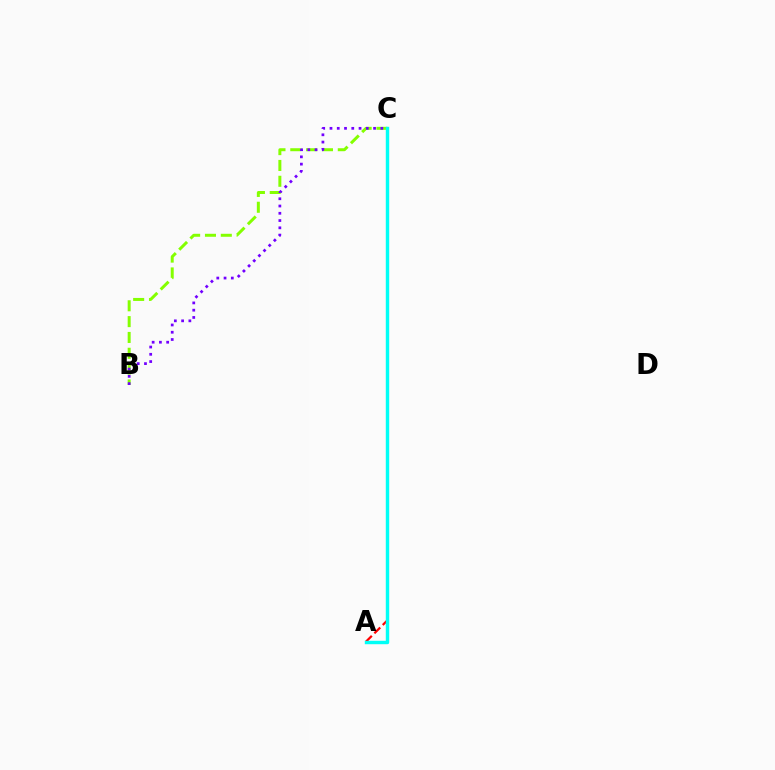{('B', 'C'): [{'color': '#84ff00', 'line_style': 'dashed', 'thickness': 2.15}, {'color': '#7200ff', 'line_style': 'dotted', 'thickness': 1.97}], ('A', 'C'): [{'color': '#ff0000', 'line_style': 'dashed', 'thickness': 1.61}, {'color': '#00fff6', 'line_style': 'solid', 'thickness': 2.46}]}